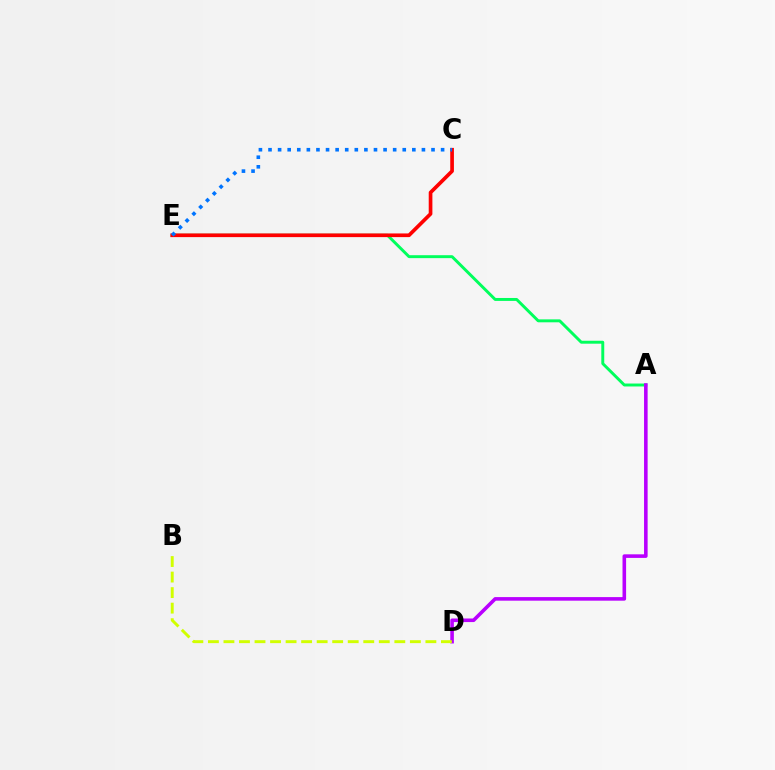{('A', 'E'): [{'color': '#00ff5c', 'line_style': 'solid', 'thickness': 2.11}], ('A', 'D'): [{'color': '#b900ff', 'line_style': 'solid', 'thickness': 2.58}], ('B', 'D'): [{'color': '#d1ff00', 'line_style': 'dashed', 'thickness': 2.11}], ('C', 'E'): [{'color': '#ff0000', 'line_style': 'solid', 'thickness': 2.64}, {'color': '#0074ff', 'line_style': 'dotted', 'thickness': 2.61}]}